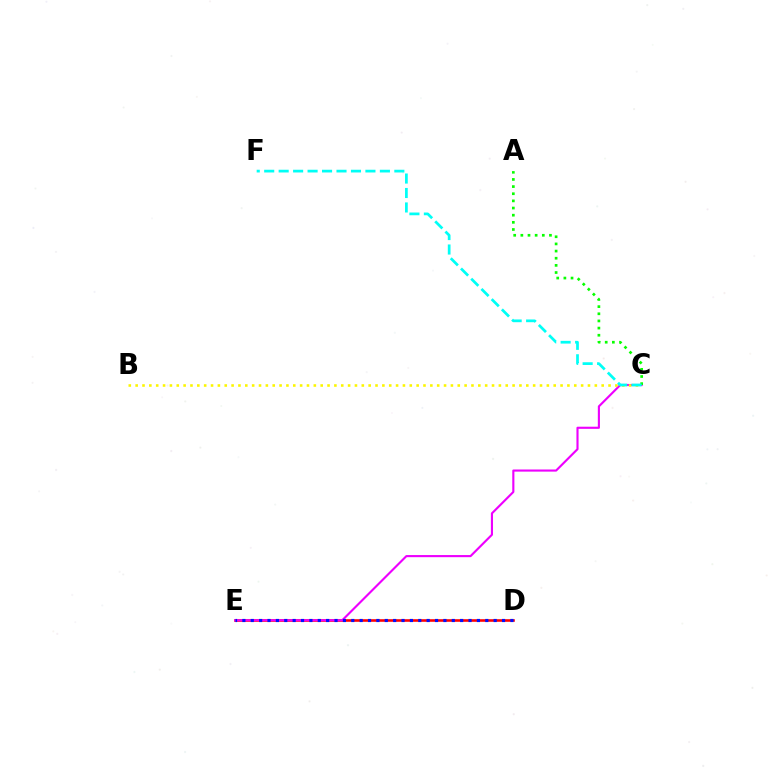{('D', 'E'): [{'color': '#ff0000', 'line_style': 'solid', 'thickness': 1.87}, {'color': '#0010ff', 'line_style': 'dotted', 'thickness': 2.28}], ('C', 'E'): [{'color': '#ee00ff', 'line_style': 'solid', 'thickness': 1.53}], ('B', 'C'): [{'color': '#fcf500', 'line_style': 'dotted', 'thickness': 1.86}], ('A', 'C'): [{'color': '#08ff00', 'line_style': 'dotted', 'thickness': 1.94}], ('C', 'F'): [{'color': '#00fff6', 'line_style': 'dashed', 'thickness': 1.96}]}